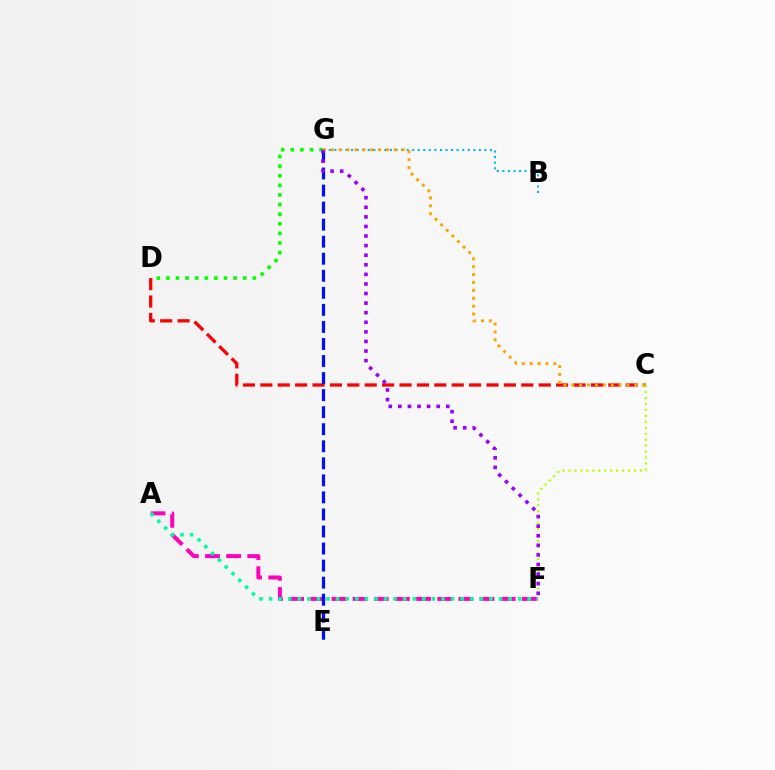{('C', 'D'): [{'color': '#ff0000', 'line_style': 'dashed', 'thickness': 2.36}], ('A', 'F'): [{'color': '#ff00bd', 'line_style': 'dashed', 'thickness': 2.87}, {'color': '#00ff9d', 'line_style': 'dotted', 'thickness': 2.6}], ('D', 'G'): [{'color': '#08ff00', 'line_style': 'dotted', 'thickness': 2.61}], ('E', 'G'): [{'color': '#0010ff', 'line_style': 'dashed', 'thickness': 2.32}], ('B', 'G'): [{'color': '#00b5ff', 'line_style': 'dotted', 'thickness': 1.51}], ('C', 'G'): [{'color': '#ffa500', 'line_style': 'dotted', 'thickness': 2.14}], ('C', 'F'): [{'color': '#b3ff00', 'line_style': 'dotted', 'thickness': 1.62}], ('F', 'G'): [{'color': '#9b00ff', 'line_style': 'dotted', 'thickness': 2.6}]}